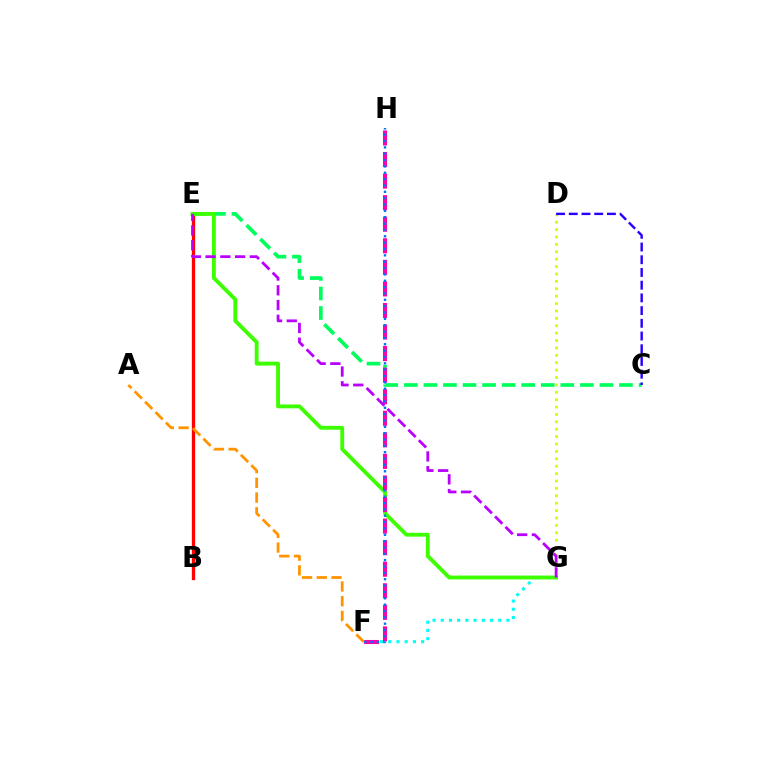{('F', 'G'): [{'color': '#00fff6', 'line_style': 'dotted', 'thickness': 2.23}], ('D', 'G'): [{'color': '#d1ff00', 'line_style': 'dotted', 'thickness': 2.01}], ('B', 'E'): [{'color': '#ff0000', 'line_style': 'solid', 'thickness': 2.37}], ('C', 'E'): [{'color': '#00ff5c', 'line_style': 'dashed', 'thickness': 2.66}], ('E', 'G'): [{'color': '#3dff00', 'line_style': 'solid', 'thickness': 2.78}, {'color': '#b900ff', 'line_style': 'dashed', 'thickness': 2.01}], ('C', 'D'): [{'color': '#2500ff', 'line_style': 'dashed', 'thickness': 1.73}], ('F', 'H'): [{'color': '#ff00ac', 'line_style': 'dashed', 'thickness': 2.93}, {'color': '#0074ff', 'line_style': 'dotted', 'thickness': 1.73}], ('A', 'F'): [{'color': '#ff9400', 'line_style': 'dashed', 'thickness': 2.0}]}